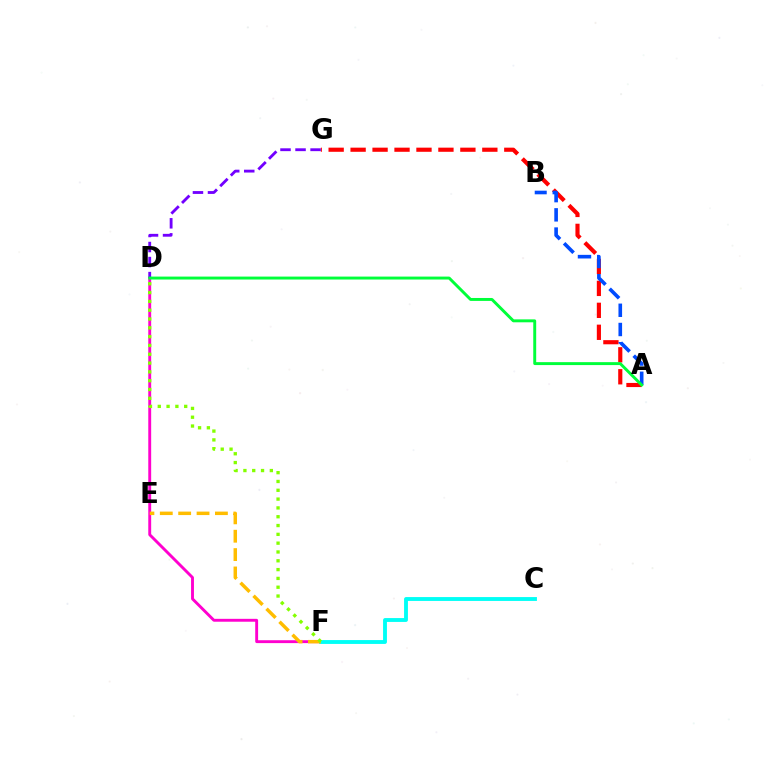{('D', 'F'): [{'color': '#ff00cf', 'line_style': 'solid', 'thickness': 2.08}, {'color': '#84ff00', 'line_style': 'dotted', 'thickness': 2.39}], ('C', 'F'): [{'color': '#00fff6', 'line_style': 'solid', 'thickness': 2.78}], ('A', 'G'): [{'color': '#ff0000', 'line_style': 'dashed', 'thickness': 2.98}], ('D', 'G'): [{'color': '#7200ff', 'line_style': 'dashed', 'thickness': 2.04}], ('A', 'B'): [{'color': '#004bff', 'line_style': 'dashed', 'thickness': 2.61}], ('E', 'F'): [{'color': '#ffbd00', 'line_style': 'dashed', 'thickness': 2.5}], ('A', 'D'): [{'color': '#00ff39', 'line_style': 'solid', 'thickness': 2.11}]}